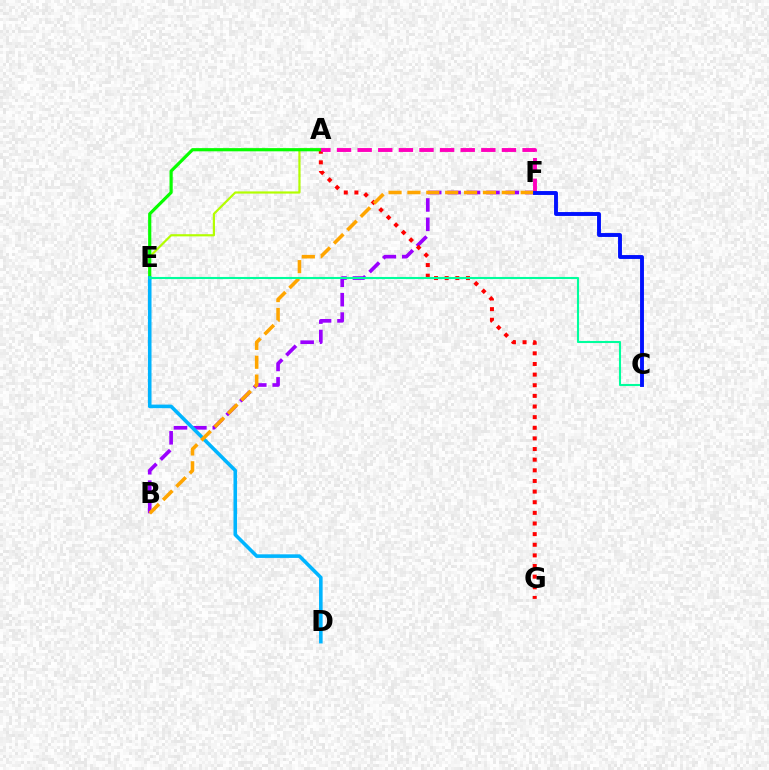{('A', 'E'): [{'color': '#b3ff00', 'line_style': 'solid', 'thickness': 1.58}, {'color': '#08ff00', 'line_style': 'solid', 'thickness': 2.29}], ('B', 'F'): [{'color': '#9b00ff', 'line_style': 'dashed', 'thickness': 2.64}, {'color': '#ffa500', 'line_style': 'dashed', 'thickness': 2.56}], ('A', 'G'): [{'color': '#ff0000', 'line_style': 'dotted', 'thickness': 2.89}], ('A', 'F'): [{'color': '#ff00bd', 'line_style': 'dashed', 'thickness': 2.8}], ('D', 'E'): [{'color': '#00b5ff', 'line_style': 'solid', 'thickness': 2.58}], ('C', 'E'): [{'color': '#00ff9d', 'line_style': 'solid', 'thickness': 1.51}], ('C', 'F'): [{'color': '#0010ff', 'line_style': 'solid', 'thickness': 2.8}]}